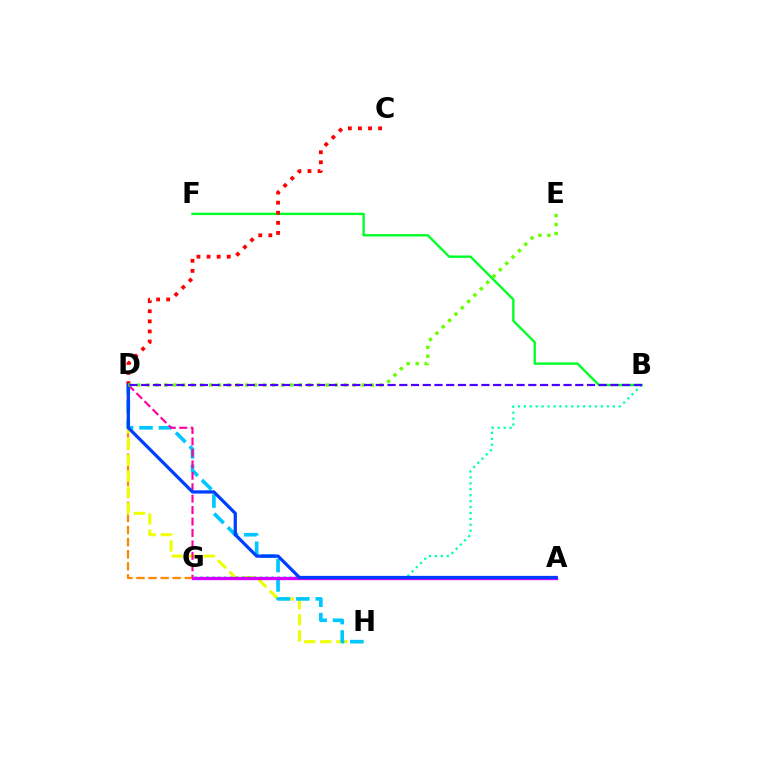{('B', 'F'): [{'color': '#00ff27', 'line_style': 'solid', 'thickness': 1.71}], ('D', 'G'): [{'color': '#ff8800', 'line_style': 'dashed', 'thickness': 1.64}, {'color': '#ff00a0', 'line_style': 'dashed', 'thickness': 1.55}], ('C', 'D'): [{'color': '#ff0000', 'line_style': 'dotted', 'thickness': 2.74}], ('D', 'H'): [{'color': '#eeff00', 'line_style': 'dashed', 'thickness': 2.19}, {'color': '#00c7ff', 'line_style': 'dashed', 'thickness': 2.63}], ('B', 'G'): [{'color': '#00ffaf', 'line_style': 'dotted', 'thickness': 1.61}], ('A', 'G'): [{'color': '#d600ff', 'line_style': 'solid', 'thickness': 2.39}], ('A', 'D'): [{'color': '#003fff', 'line_style': 'solid', 'thickness': 2.33}], ('D', 'E'): [{'color': '#66ff00', 'line_style': 'dotted', 'thickness': 2.44}], ('B', 'D'): [{'color': '#4f00ff', 'line_style': 'dashed', 'thickness': 1.59}]}